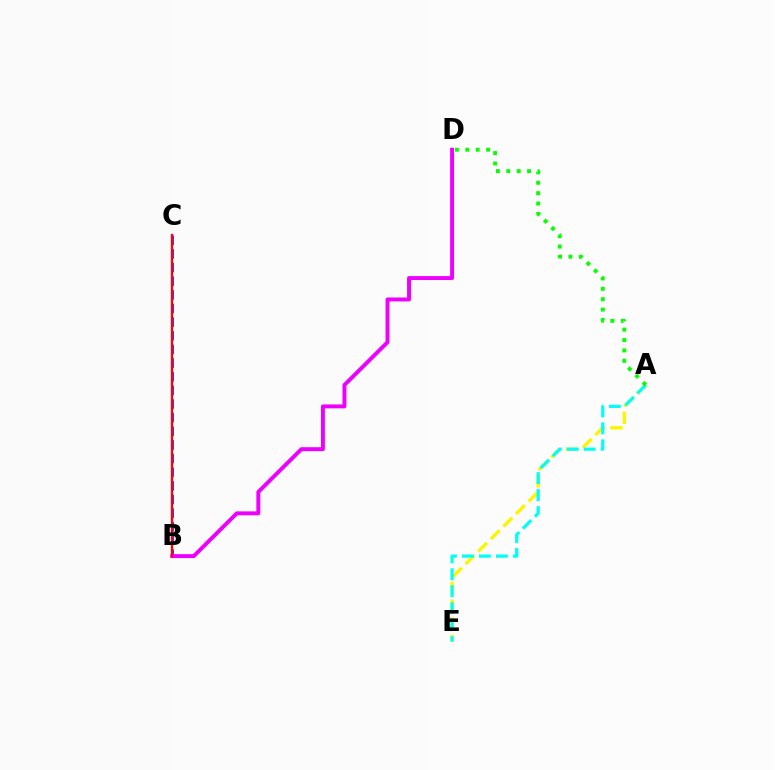{('B', 'C'): [{'color': '#0010ff', 'line_style': 'dashed', 'thickness': 1.85}, {'color': '#ff0000', 'line_style': 'solid', 'thickness': 1.68}], ('A', 'E'): [{'color': '#fcf500', 'line_style': 'dashed', 'thickness': 2.42}, {'color': '#00fff6', 'line_style': 'dashed', 'thickness': 2.31}], ('B', 'D'): [{'color': '#ee00ff', 'line_style': 'solid', 'thickness': 2.83}], ('A', 'D'): [{'color': '#08ff00', 'line_style': 'dotted', 'thickness': 2.82}]}